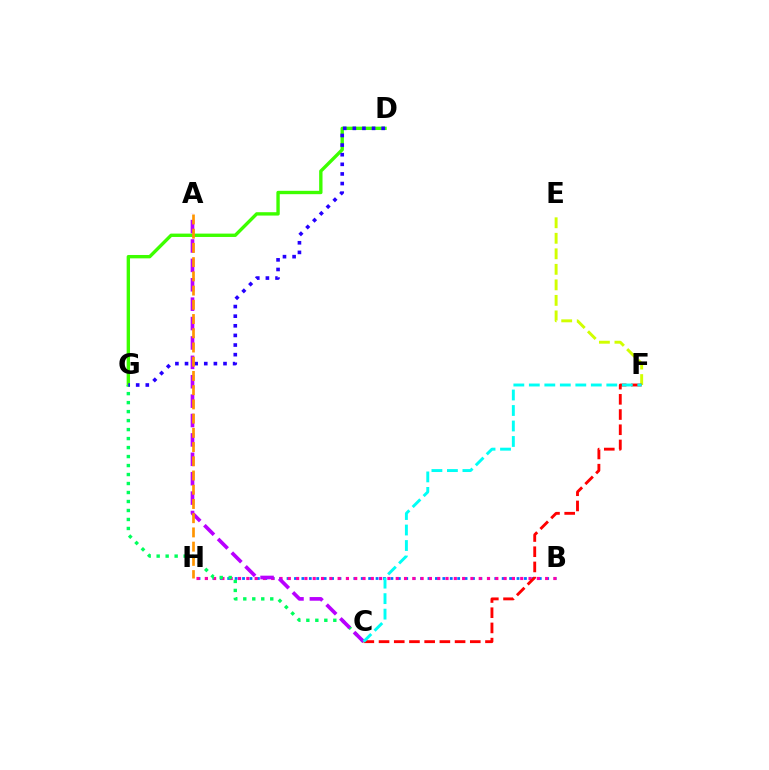{('E', 'F'): [{'color': '#d1ff00', 'line_style': 'dashed', 'thickness': 2.11}], ('B', 'H'): [{'color': '#0074ff', 'line_style': 'dotted', 'thickness': 2.02}, {'color': '#ff00ac', 'line_style': 'dotted', 'thickness': 2.26}], ('D', 'G'): [{'color': '#3dff00', 'line_style': 'solid', 'thickness': 2.42}, {'color': '#2500ff', 'line_style': 'dotted', 'thickness': 2.61}], ('C', 'G'): [{'color': '#00ff5c', 'line_style': 'dotted', 'thickness': 2.44}], ('C', 'F'): [{'color': '#ff0000', 'line_style': 'dashed', 'thickness': 2.07}, {'color': '#00fff6', 'line_style': 'dashed', 'thickness': 2.1}], ('A', 'C'): [{'color': '#b900ff', 'line_style': 'dashed', 'thickness': 2.63}], ('A', 'H'): [{'color': '#ff9400', 'line_style': 'dashed', 'thickness': 1.93}]}